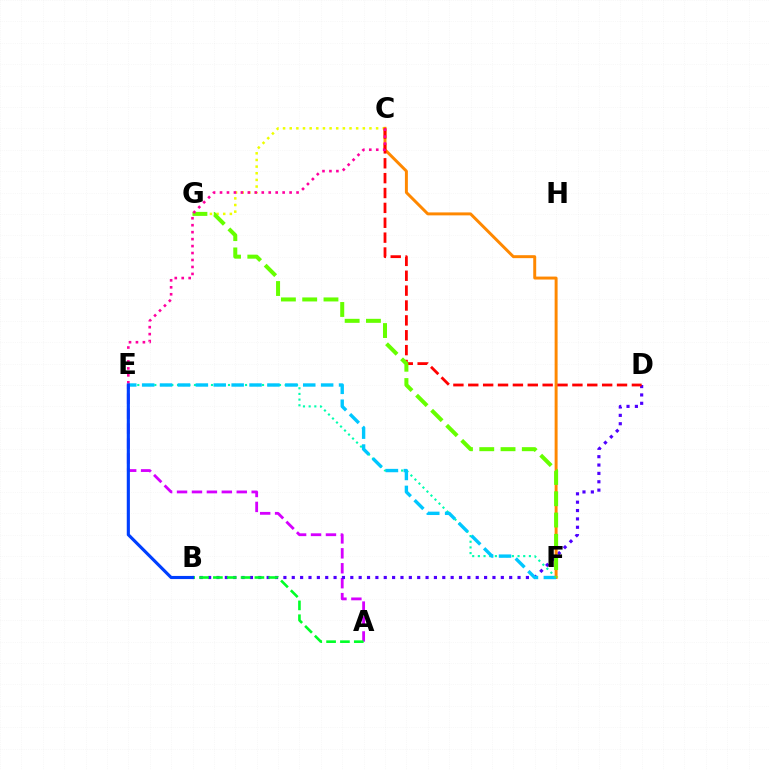{('A', 'E'): [{'color': '#d600ff', 'line_style': 'dashed', 'thickness': 2.03}], ('C', 'G'): [{'color': '#eeff00', 'line_style': 'dotted', 'thickness': 1.81}], ('B', 'D'): [{'color': '#4f00ff', 'line_style': 'dotted', 'thickness': 2.27}], ('E', 'F'): [{'color': '#00ffaf', 'line_style': 'dotted', 'thickness': 1.54}, {'color': '#00c7ff', 'line_style': 'dashed', 'thickness': 2.43}], ('A', 'B'): [{'color': '#00ff27', 'line_style': 'dashed', 'thickness': 1.88}], ('C', 'F'): [{'color': '#ff8800', 'line_style': 'solid', 'thickness': 2.13}], ('C', 'D'): [{'color': '#ff0000', 'line_style': 'dashed', 'thickness': 2.02}], ('F', 'G'): [{'color': '#66ff00', 'line_style': 'dashed', 'thickness': 2.89}], ('C', 'E'): [{'color': '#ff00a0', 'line_style': 'dotted', 'thickness': 1.89}], ('B', 'E'): [{'color': '#003fff', 'line_style': 'solid', 'thickness': 2.25}]}